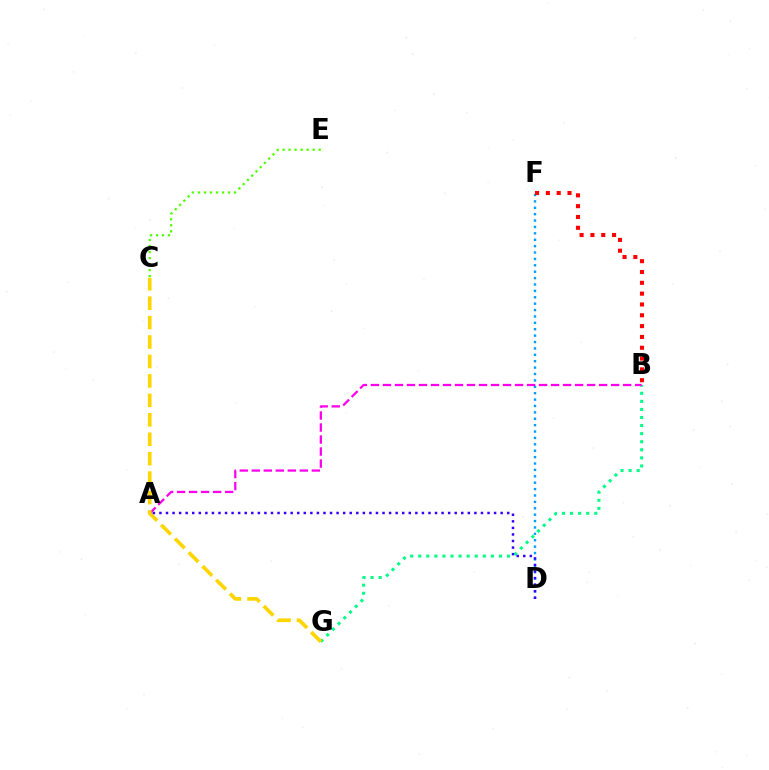{('B', 'G'): [{'color': '#00ff86', 'line_style': 'dotted', 'thickness': 2.19}], ('D', 'F'): [{'color': '#009eff', 'line_style': 'dotted', 'thickness': 1.74}], ('A', 'B'): [{'color': '#ff00ed', 'line_style': 'dashed', 'thickness': 1.63}], ('C', 'E'): [{'color': '#4fff00', 'line_style': 'dotted', 'thickness': 1.64}], ('B', 'F'): [{'color': '#ff0000', 'line_style': 'dotted', 'thickness': 2.94}], ('C', 'G'): [{'color': '#ffd500', 'line_style': 'dashed', 'thickness': 2.64}], ('A', 'D'): [{'color': '#3700ff', 'line_style': 'dotted', 'thickness': 1.78}]}